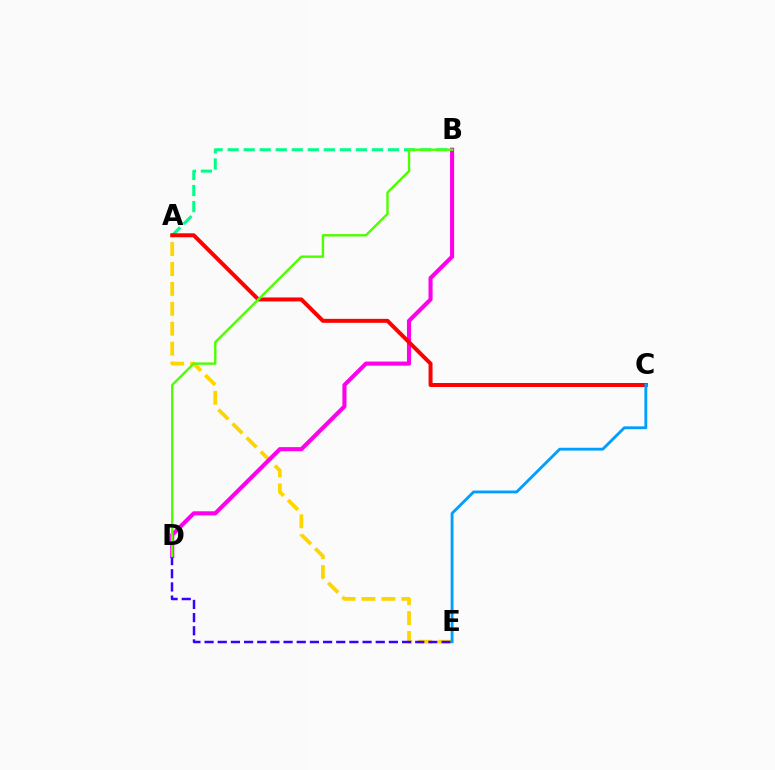{('A', 'E'): [{'color': '#ffd500', 'line_style': 'dashed', 'thickness': 2.71}], ('A', 'B'): [{'color': '#00ff86', 'line_style': 'dashed', 'thickness': 2.18}], ('B', 'D'): [{'color': '#ff00ed', 'line_style': 'solid', 'thickness': 2.95}, {'color': '#4fff00', 'line_style': 'solid', 'thickness': 1.72}], ('D', 'E'): [{'color': '#3700ff', 'line_style': 'dashed', 'thickness': 1.79}], ('A', 'C'): [{'color': '#ff0000', 'line_style': 'solid', 'thickness': 2.86}], ('C', 'E'): [{'color': '#009eff', 'line_style': 'solid', 'thickness': 2.05}]}